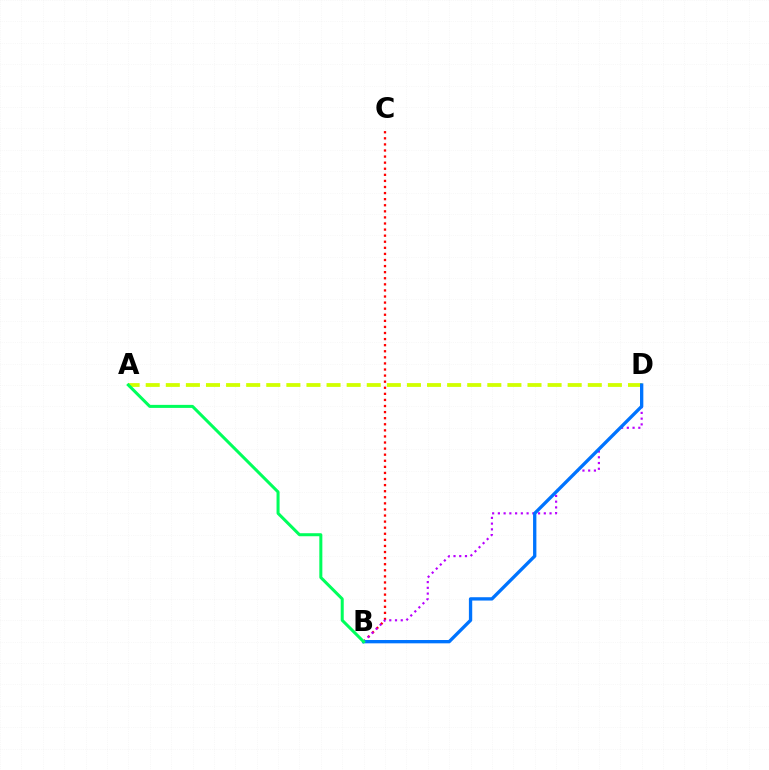{('B', 'C'): [{'color': '#ff0000', 'line_style': 'dotted', 'thickness': 1.65}], ('A', 'D'): [{'color': '#d1ff00', 'line_style': 'dashed', 'thickness': 2.73}], ('B', 'D'): [{'color': '#b900ff', 'line_style': 'dotted', 'thickness': 1.56}, {'color': '#0074ff', 'line_style': 'solid', 'thickness': 2.39}], ('A', 'B'): [{'color': '#00ff5c', 'line_style': 'solid', 'thickness': 2.18}]}